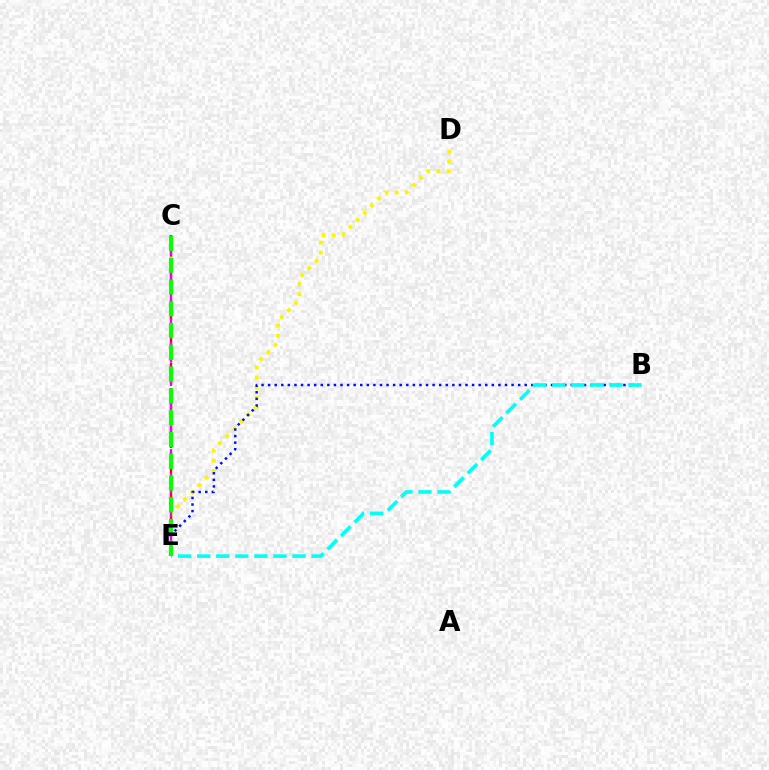{('D', 'E'): [{'color': '#fcf500', 'line_style': 'dotted', 'thickness': 2.74}], ('B', 'E'): [{'color': '#0010ff', 'line_style': 'dotted', 'thickness': 1.79}, {'color': '#00fff6', 'line_style': 'dashed', 'thickness': 2.59}], ('C', 'E'): [{'color': '#ff0000', 'line_style': 'dashed', 'thickness': 1.73}, {'color': '#ee00ff', 'line_style': 'dashed', 'thickness': 1.62}, {'color': '#08ff00', 'line_style': 'dashed', 'thickness': 2.96}]}